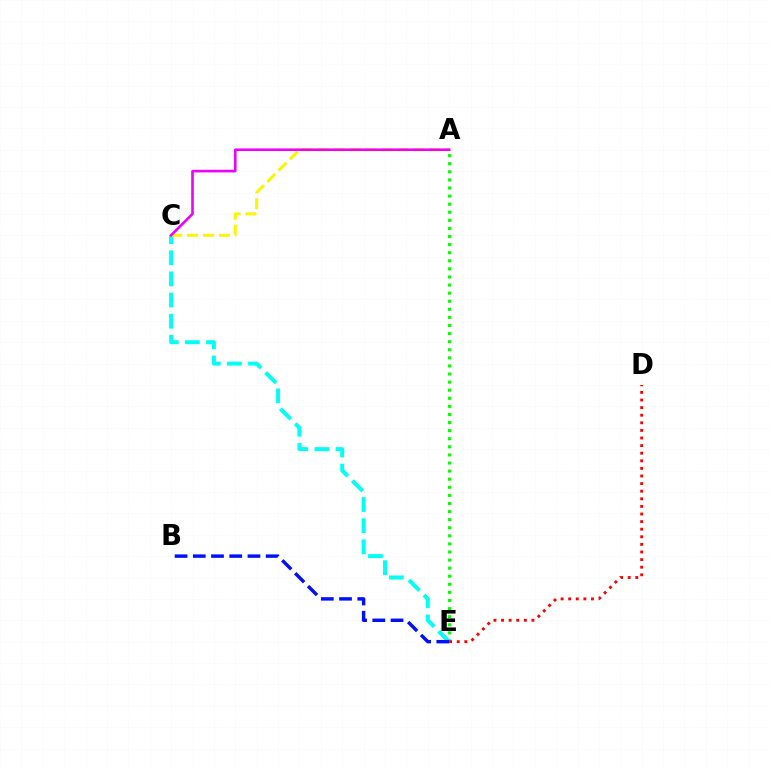{('A', 'E'): [{'color': '#08ff00', 'line_style': 'dotted', 'thickness': 2.2}], ('C', 'E'): [{'color': '#00fff6', 'line_style': 'dashed', 'thickness': 2.87}], ('D', 'E'): [{'color': '#ff0000', 'line_style': 'dotted', 'thickness': 2.06}], ('A', 'C'): [{'color': '#fcf500', 'line_style': 'dashed', 'thickness': 2.16}, {'color': '#ee00ff', 'line_style': 'solid', 'thickness': 1.87}], ('B', 'E'): [{'color': '#0010ff', 'line_style': 'dashed', 'thickness': 2.47}]}